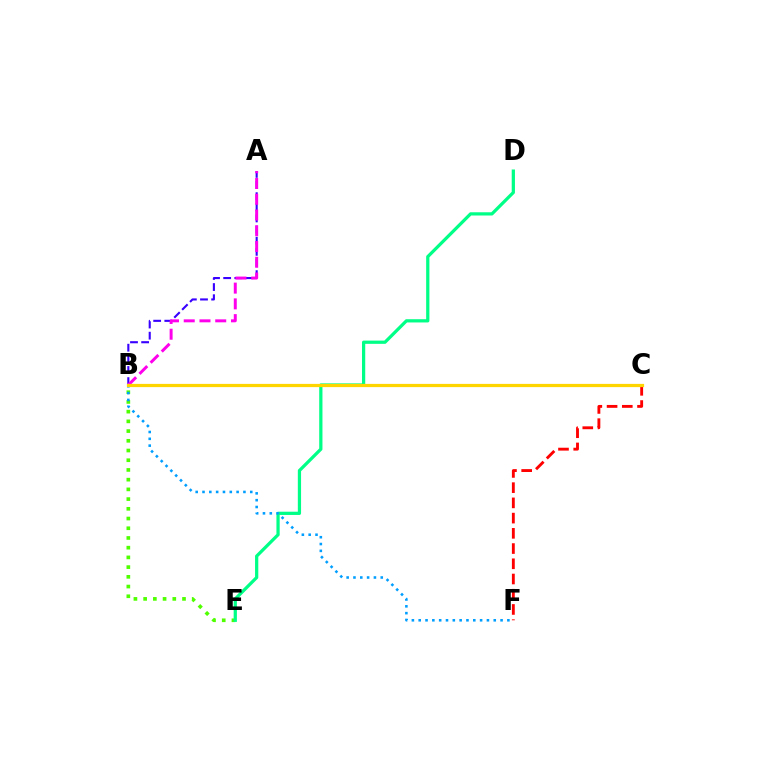{('A', 'B'): [{'color': '#3700ff', 'line_style': 'dashed', 'thickness': 1.51}, {'color': '#ff00ed', 'line_style': 'dashed', 'thickness': 2.14}], ('B', 'E'): [{'color': '#4fff00', 'line_style': 'dotted', 'thickness': 2.64}], ('D', 'E'): [{'color': '#00ff86', 'line_style': 'solid', 'thickness': 2.33}], ('B', 'F'): [{'color': '#009eff', 'line_style': 'dotted', 'thickness': 1.85}], ('C', 'F'): [{'color': '#ff0000', 'line_style': 'dashed', 'thickness': 2.07}], ('B', 'C'): [{'color': '#ffd500', 'line_style': 'solid', 'thickness': 2.33}]}